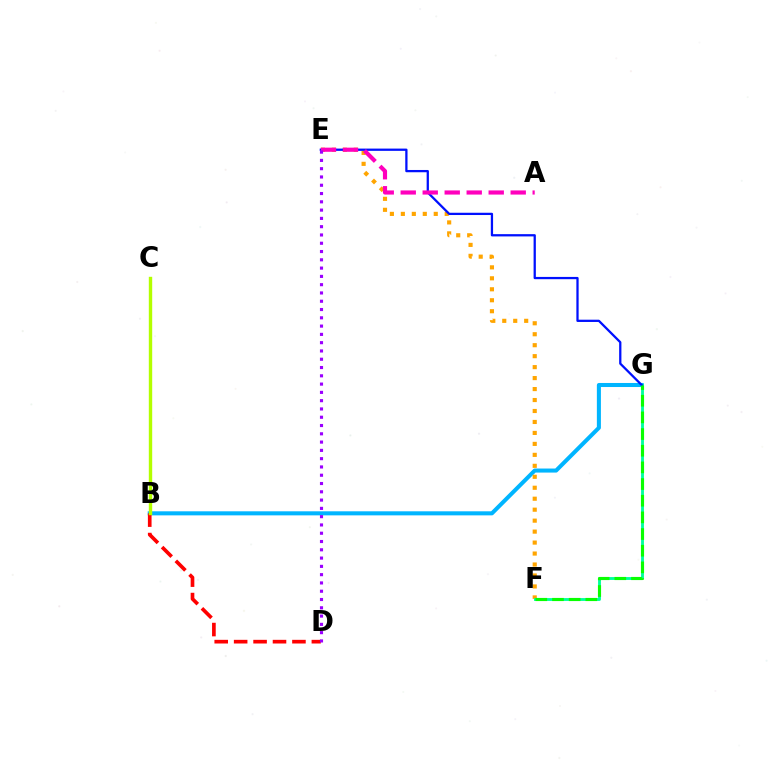{('B', 'G'): [{'color': '#00b5ff', 'line_style': 'solid', 'thickness': 2.92}], ('E', 'F'): [{'color': '#ffa500', 'line_style': 'dotted', 'thickness': 2.98}], ('F', 'G'): [{'color': '#00ff9d', 'line_style': 'solid', 'thickness': 2.06}, {'color': '#08ff00', 'line_style': 'dashed', 'thickness': 2.26}], ('B', 'D'): [{'color': '#ff0000', 'line_style': 'dashed', 'thickness': 2.64}], ('E', 'G'): [{'color': '#0010ff', 'line_style': 'solid', 'thickness': 1.63}], ('B', 'C'): [{'color': '#b3ff00', 'line_style': 'solid', 'thickness': 2.44}], ('A', 'E'): [{'color': '#ff00bd', 'line_style': 'dashed', 'thickness': 2.99}], ('D', 'E'): [{'color': '#9b00ff', 'line_style': 'dotted', 'thickness': 2.25}]}